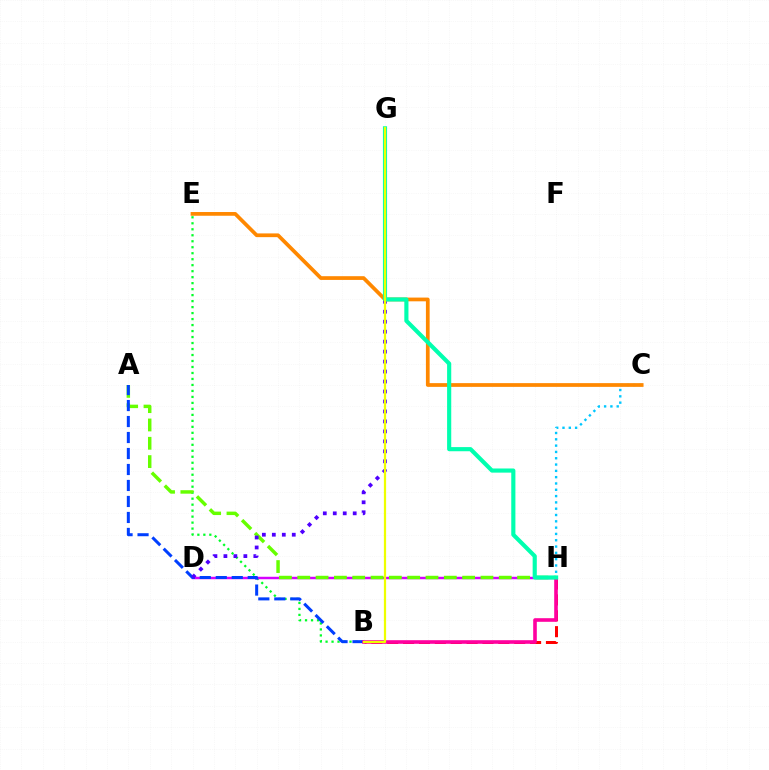{('B', 'E'): [{'color': '#00ff27', 'line_style': 'dotted', 'thickness': 1.63}], ('C', 'H'): [{'color': '#00c7ff', 'line_style': 'dotted', 'thickness': 1.71}], ('D', 'H'): [{'color': '#d600ff', 'line_style': 'solid', 'thickness': 1.77}], ('A', 'H'): [{'color': '#66ff00', 'line_style': 'dashed', 'thickness': 2.49}], ('A', 'B'): [{'color': '#003fff', 'line_style': 'dashed', 'thickness': 2.17}], ('D', 'G'): [{'color': '#4f00ff', 'line_style': 'dotted', 'thickness': 2.71}], ('B', 'H'): [{'color': '#ff0000', 'line_style': 'dashed', 'thickness': 2.16}, {'color': '#ff00a0', 'line_style': 'solid', 'thickness': 2.6}], ('C', 'E'): [{'color': '#ff8800', 'line_style': 'solid', 'thickness': 2.69}], ('G', 'H'): [{'color': '#00ffaf', 'line_style': 'solid', 'thickness': 2.98}], ('B', 'G'): [{'color': '#eeff00', 'line_style': 'solid', 'thickness': 1.61}]}